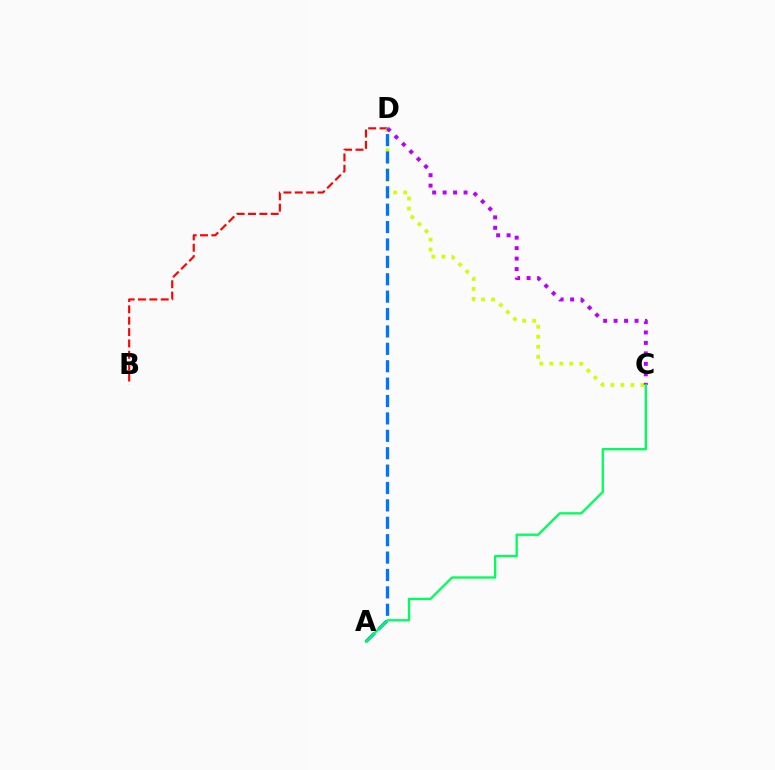{('B', 'D'): [{'color': '#ff0000', 'line_style': 'dashed', 'thickness': 1.54}], ('C', 'D'): [{'color': '#d1ff00', 'line_style': 'dotted', 'thickness': 2.71}, {'color': '#b900ff', 'line_style': 'dotted', 'thickness': 2.84}], ('A', 'D'): [{'color': '#0074ff', 'line_style': 'dashed', 'thickness': 2.36}], ('A', 'C'): [{'color': '#00ff5c', 'line_style': 'solid', 'thickness': 1.67}]}